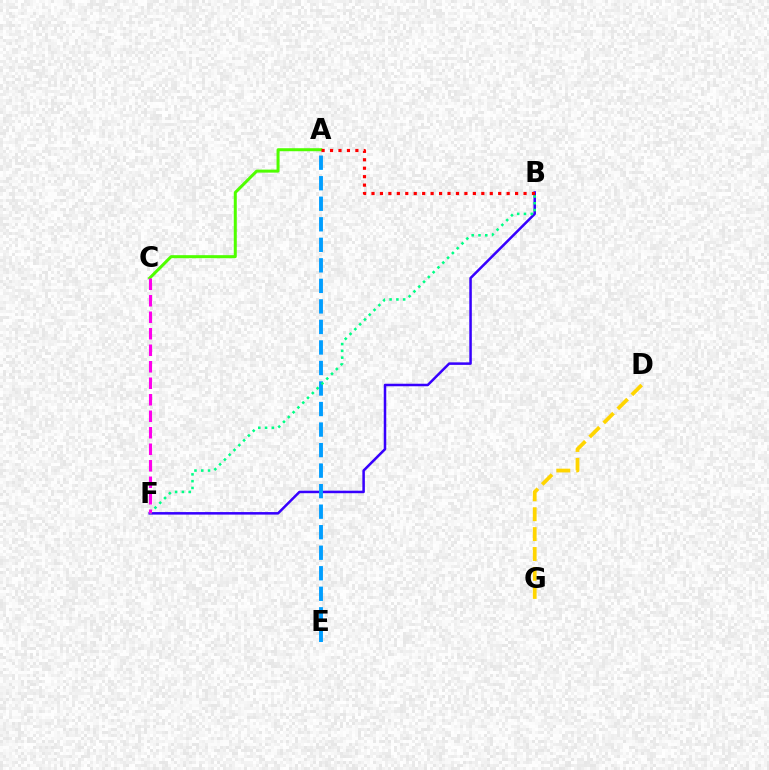{('B', 'F'): [{'color': '#3700ff', 'line_style': 'solid', 'thickness': 1.82}, {'color': '#00ff86', 'line_style': 'dotted', 'thickness': 1.85}], ('A', 'C'): [{'color': '#4fff00', 'line_style': 'solid', 'thickness': 2.17}], ('A', 'E'): [{'color': '#009eff', 'line_style': 'dashed', 'thickness': 2.79}], ('C', 'F'): [{'color': '#ff00ed', 'line_style': 'dashed', 'thickness': 2.24}], ('A', 'B'): [{'color': '#ff0000', 'line_style': 'dotted', 'thickness': 2.29}], ('D', 'G'): [{'color': '#ffd500', 'line_style': 'dashed', 'thickness': 2.7}]}